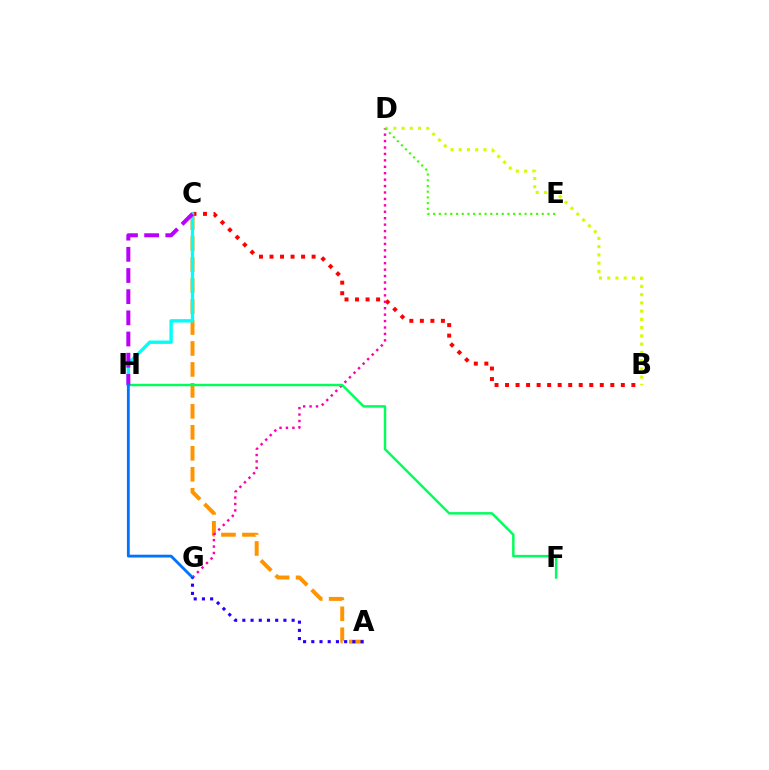{('A', 'C'): [{'color': '#ff9400', 'line_style': 'dashed', 'thickness': 2.85}], ('B', 'C'): [{'color': '#ff0000', 'line_style': 'dotted', 'thickness': 2.86}], ('B', 'D'): [{'color': '#d1ff00', 'line_style': 'dotted', 'thickness': 2.24}], ('D', 'G'): [{'color': '#ff00ac', 'line_style': 'dotted', 'thickness': 1.75}], ('C', 'H'): [{'color': '#00fff6', 'line_style': 'solid', 'thickness': 2.43}, {'color': '#b900ff', 'line_style': 'dashed', 'thickness': 2.88}], ('F', 'H'): [{'color': '#00ff5c', 'line_style': 'solid', 'thickness': 1.77}], ('D', 'E'): [{'color': '#3dff00', 'line_style': 'dotted', 'thickness': 1.55}], ('G', 'H'): [{'color': '#0074ff', 'line_style': 'solid', 'thickness': 2.03}], ('A', 'G'): [{'color': '#2500ff', 'line_style': 'dotted', 'thickness': 2.23}]}